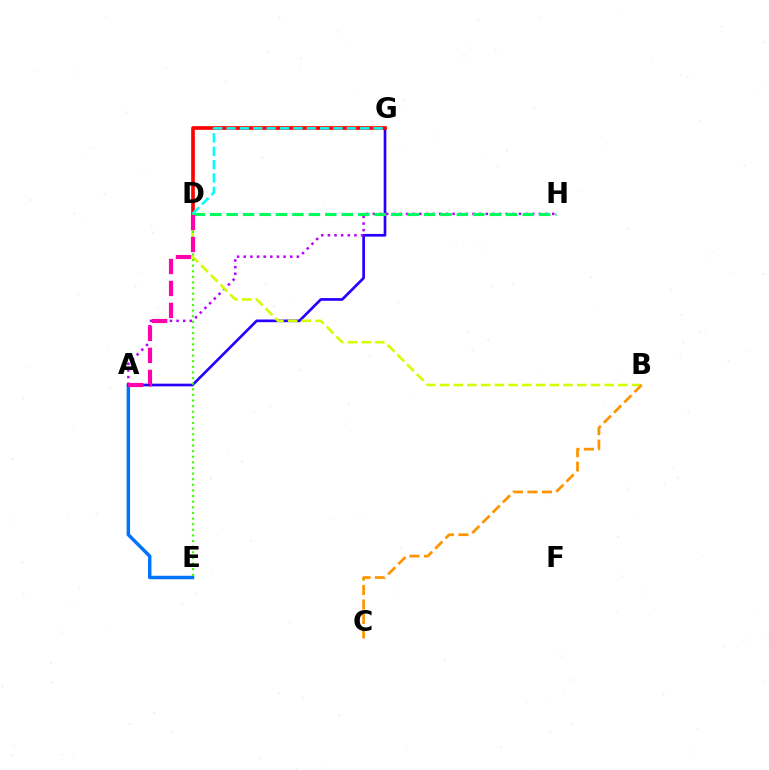{('A', 'E'): [{'color': '#0074ff', 'line_style': 'solid', 'thickness': 2.48}], ('A', 'G'): [{'color': '#2500ff', 'line_style': 'solid', 'thickness': 1.93}], ('A', 'H'): [{'color': '#b900ff', 'line_style': 'dotted', 'thickness': 1.8}], ('B', 'D'): [{'color': '#d1ff00', 'line_style': 'dashed', 'thickness': 1.86}], ('D', 'G'): [{'color': '#ff0000', 'line_style': 'solid', 'thickness': 2.63}, {'color': '#00fff6', 'line_style': 'dashed', 'thickness': 1.82}], ('D', 'E'): [{'color': '#3dff00', 'line_style': 'dotted', 'thickness': 1.53}], ('B', 'C'): [{'color': '#ff9400', 'line_style': 'dashed', 'thickness': 1.96}], ('D', 'H'): [{'color': '#00ff5c', 'line_style': 'dashed', 'thickness': 2.23}], ('A', 'D'): [{'color': '#ff00ac', 'line_style': 'dashed', 'thickness': 2.99}]}